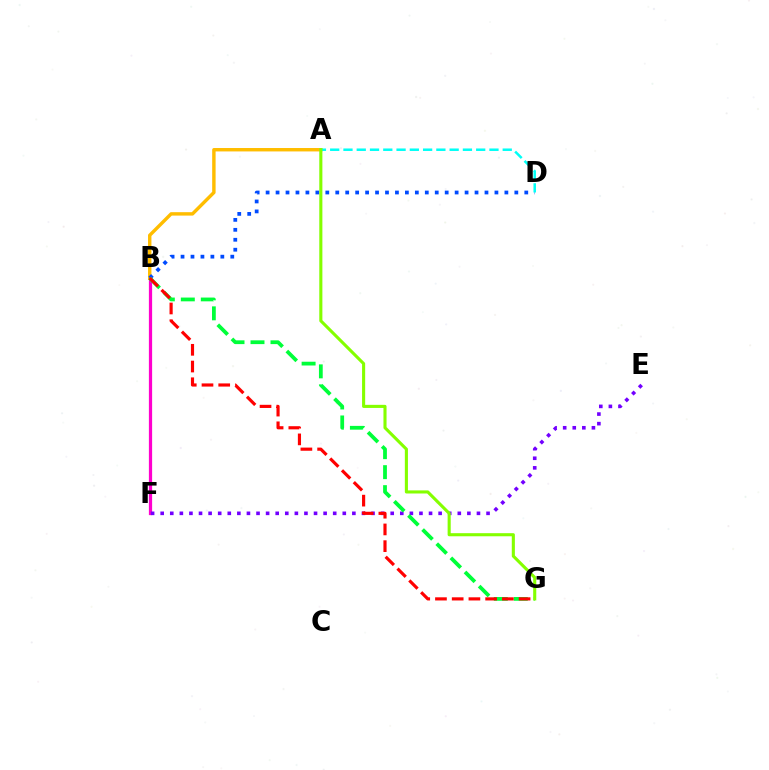{('B', 'F'): [{'color': '#ff00cf', 'line_style': 'solid', 'thickness': 2.33}], ('A', 'B'): [{'color': '#ffbd00', 'line_style': 'solid', 'thickness': 2.46}], ('E', 'F'): [{'color': '#7200ff', 'line_style': 'dotted', 'thickness': 2.6}], ('B', 'D'): [{'color': '#004bff', 'line_style': 'dotted', 'thickness': 2.7}], ('B', 'G'): [{'color': '#00ff39', 'line_style': 'dashed', 'thickness': 2.72}, {'color': '#ff0000', 'line_style': 'dashed', 'thickness': 2.27}], ('A', 'D'): [{'color': '#00fff6', 'line_style': 'dashed', 'thickness': 1.8}], ('A', 'G'): [{'color': '#84ff00', 'line_style': 'solid', 'thickness': 2.23}]}